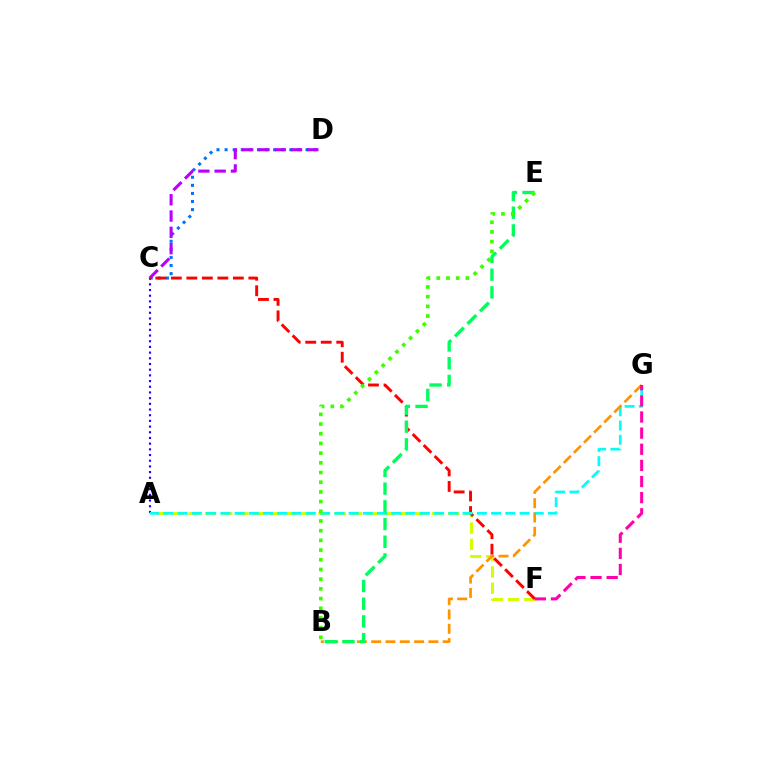{('C', 'D'): [{'color': '#0074ff', 'line_style': 'dotted', 'thickness': 2.2}, {'color': '#b900ff', 'line_style': 'dashed', 'thickness': 2.21}], ('A', 'C'): [{'color': '#2500ff', 'line_style': 'dotted', 'thickness': 1.55}], ('A', 'F'): [{'color': '#d1ff00', 'line_style': 'dashed', 'thickness': 2.2}], ('C', 'F'): [{'color': '#ff0000', 'line_style': 'dashed', 'thickness': 2.11}], ('A', 'G'): [{'color': '#00fff6', 'line_style': 'dashed', 'thickness': 1.94}], ('B', 'G'): [{'color': '#ff9400', 'line_style': 'dashed', 'thickness': 1.94}], ('B', 'E'): [{'color': '#00ff5c', 'line_style': 'dashed', 'thickness': 2.41}, {'color': '#3dff00', 'line_style': 'dotted', 'thickness': 2.63}], ('F', 'G'): [{'color': '#ff00ac', 'line_style': 'dashed', 'thickness': 2.19}]}